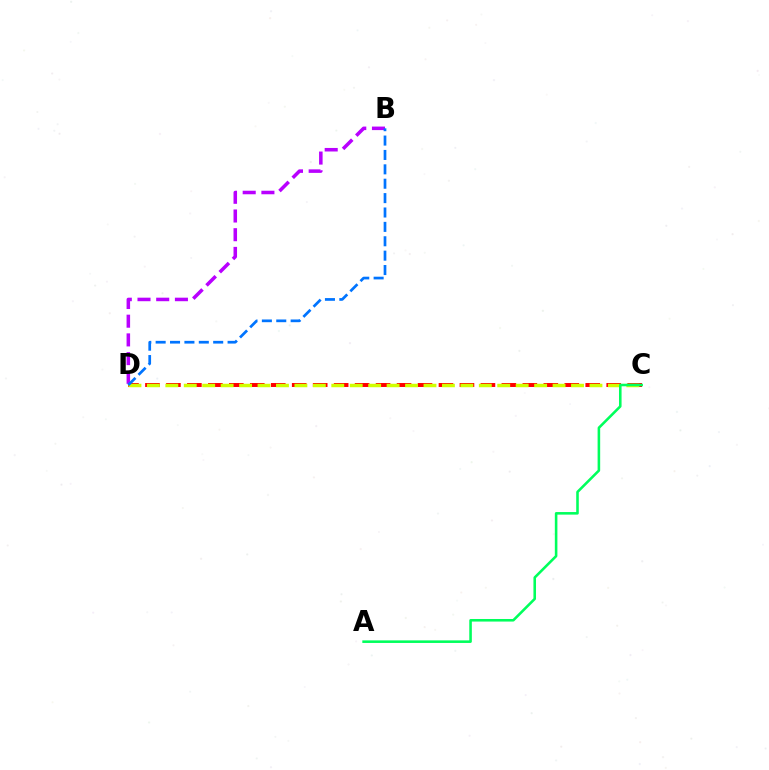{('C', 'D'): [{'color': '#ff0000', 'line_style': 'dashed', 'thickness': 2.85}, {'color': '#d1ff00', 'line_style': 'dashed', 'thickness': 2.51}], ('B', 'D'): [{'color': '#b900ff', 'line_style': 'dashed', 'thickness': 2.54}, {'color': '#0074ff', 'line_style': 'dashed', 'thickness': 1.95}], ('A', 'C'): [{'color': '#00ff5c', 'line_style': 'solid', 'thickness': 1.85}]}